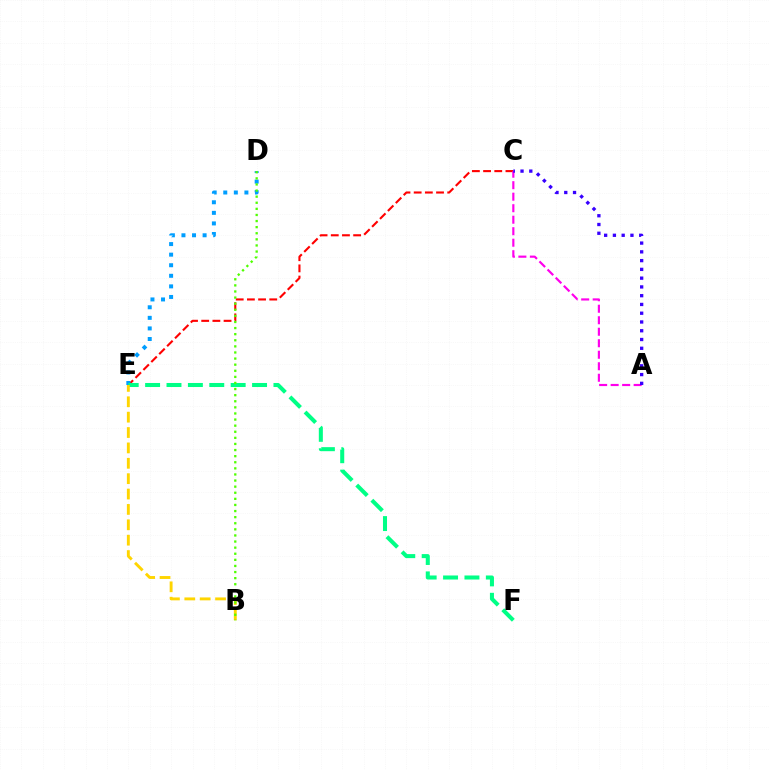{('C', 'E'): [{'color': '#ff0000', 'line_style': 'dashed', 'thickness': 1.52}], ('D', 'E'): [{'color': '#009eff', 'line_style': 'dotted', 'thickness': 2.87}], ('A', 'C'): [{'color': '#ff00ed', 'line_style': 'dashed', 'thickness': 1.56}, {'color': '#3700ff', 'line_style': 'dotted', 'thickness': 2.38}], ('E', 'F'): [{'color': '#00ff86', 'line_style': 'dashed', 'thickness': 2.91}], ('B', 'E'): [{'color': '#ffd500', 'line_style': 'dashed', 'thickness': 2.09}], ('B', 'D'): [{'color': '#4fff00', 'line_style': 'dotted', 'thickness': 1.66}]}